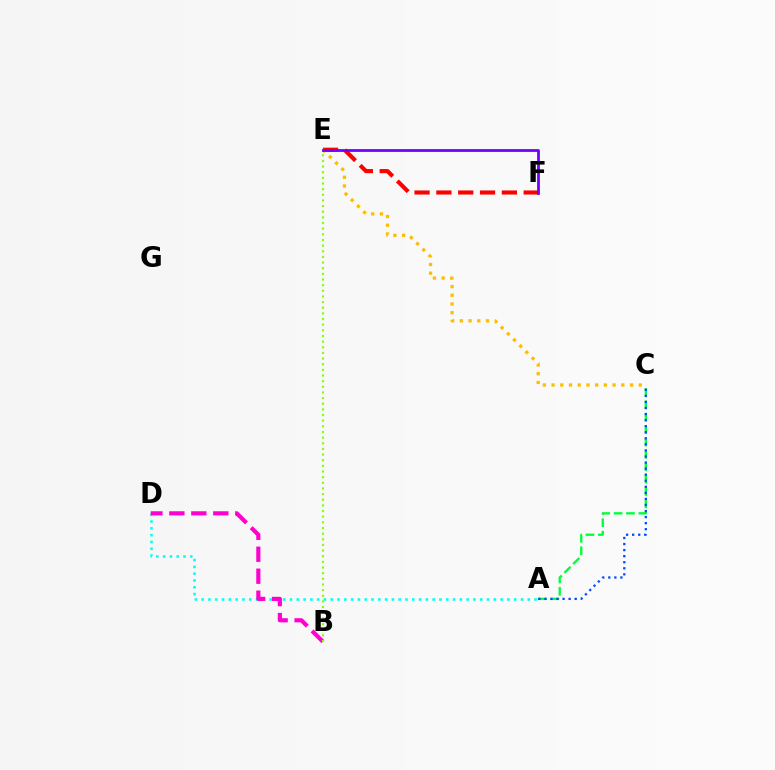{('A', 'C'): [{'color': '#00ff39', 'line_style': 'dashed', 'thickness': 1.68}, {'color': '#004bff', 'line_style': 'dotted', 'thickness': 1.65}], ('A', 'D'): [{'color': '#00fff6', 'line_style': 'dotted', 'thickness': 1.85}], ('B', 'D'): [{'color': '#ff00cf', 'line_style': 'dashed', 'thickness': 2.98}], ('B', 'E'): [{'color': '#84ff00', 'line_style': 'dotted', 'thickness': 1.53}], ('E', 'F'): [{'color': '#ff0000', 'line_style': 'dashed', 'thickness': 2.97}, {'color': '#7200ff', 'line_style': 'solid', 'thickness': 2.0}], ('C', 'E'): [{'color': '#ffbd00', 'line_style': 'dotted', 'thickness': 2.37}]}